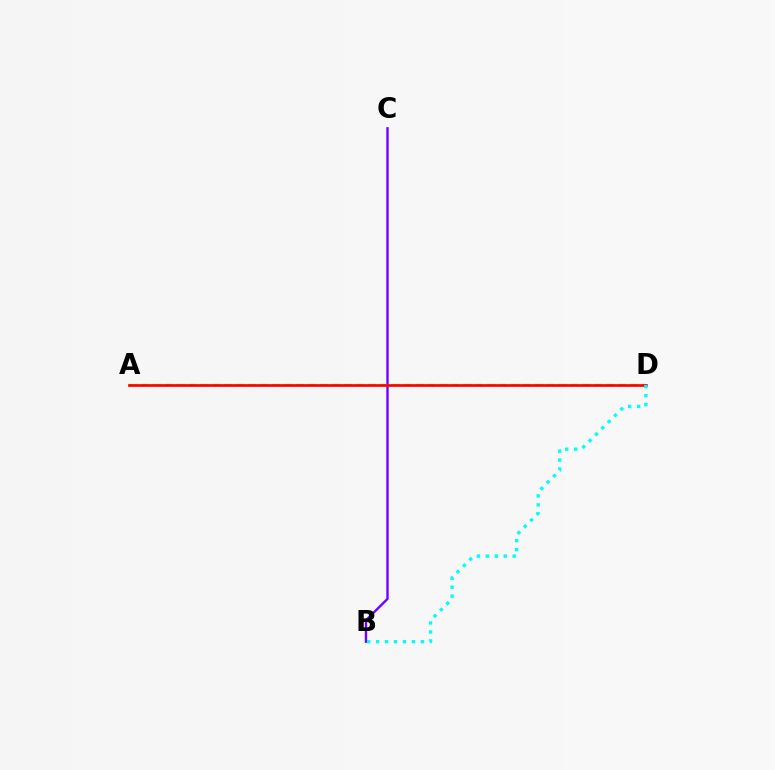{('B', 'C'): [{'color': '#7200ff', 'line_style': 'solid', 'thickness': 1.72}], ('A', 'D'): [{'color': '#84ff00', 'line_style': 'dashed', 'thickness': 1.62}, {'color': '#ff0000', 'line_style': 'solid', 'thickness': 1.93}], ('B', 'D'): [{'color': '#00fff6', 'line_style': 'dotted', 'thickness': 2.43}]}